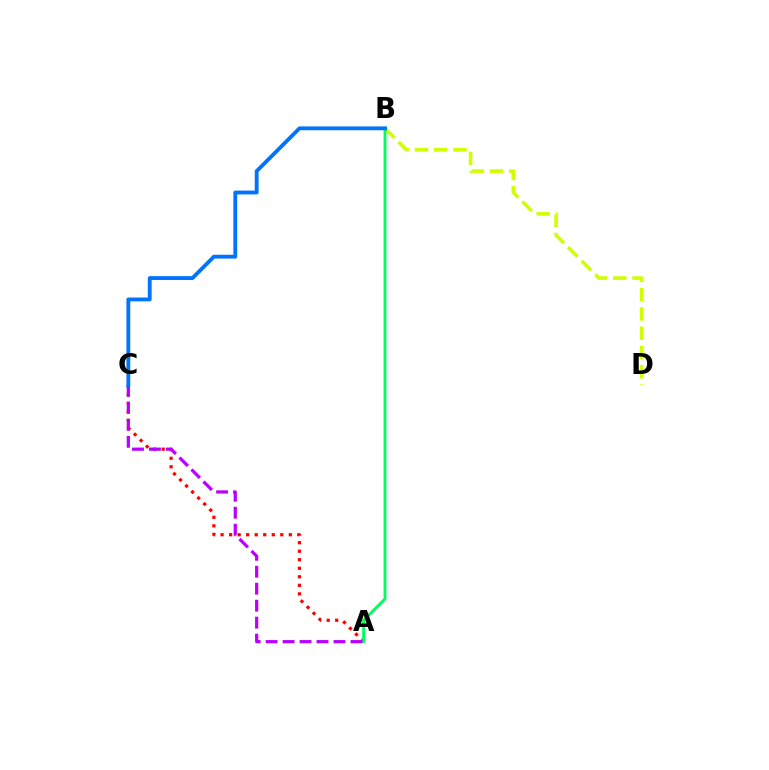{('A', 'C'): [{'color': '#ff0000', 'line_style': 'dotted', 'thickness': 2.32}, {'color': '#b900ff', 'line_style': 'dashed', 'thickness': 2.31}], ('B', 'D'): [{'color': '#d1ff00', 'line_style': 'dashed', 'thickness': 2.62}], ('A', 'B'): [{'color': '#00ff5c', 'line_style': 'solid', 'thickness': 2.08}], ('B', 'C'): [{'color': '#0074ff', 'line_style': 'solid', 'thickness': 2.77}]}